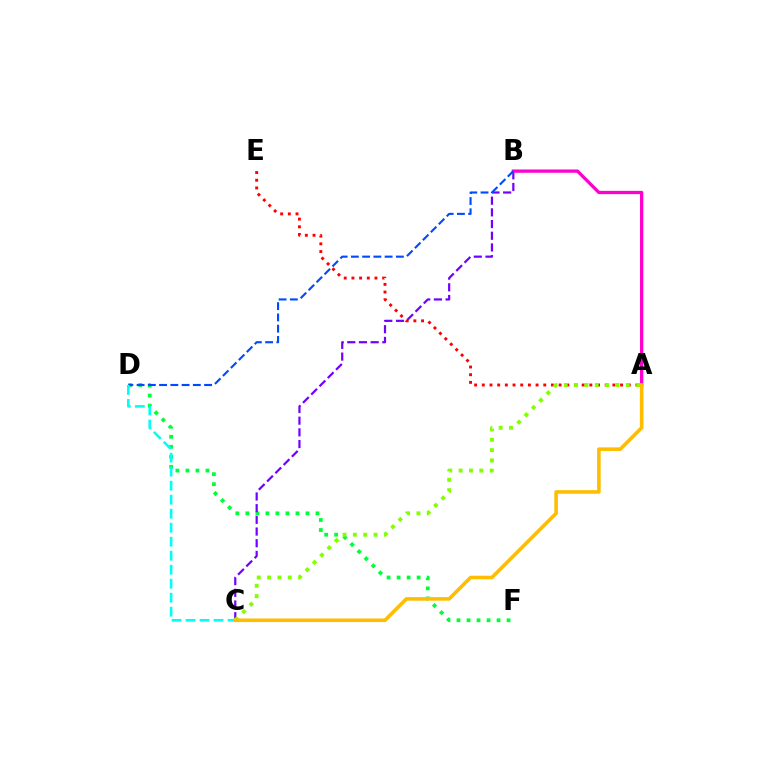{('D', 'F'): [{'color': '#00ff39', 'line_style': 'dotted', 'thickness': 2.72}], ('B', 'C'): [{'color': '#7200ff', 'line_style': 'dashed', 'thickness': 1.59}], ('A', 'E'): [{'color': '#ff0000', 'line_style': 'dotted', 'thickness': 2.09}], ('A', 'B'): [{'color': '#ff00cf', 'line_style': 'solid', 'thickness': 2.37}], ('B', 'D'): [{'color': '#004bff', 'line_style': 'dashed', 'thickness': 1.53}], ('A', 'C'): [{'color': '#84ff00', 'line_style': 'dotted', 'thickness': 2.81}, {'color': '#ffbd00', 'line_style': 'solid', 'thickness': 2.57}], ('C', 'D'): [{'color': '#00fff6', 'line_style': 'dashed', 'thickness': 1.9}]}